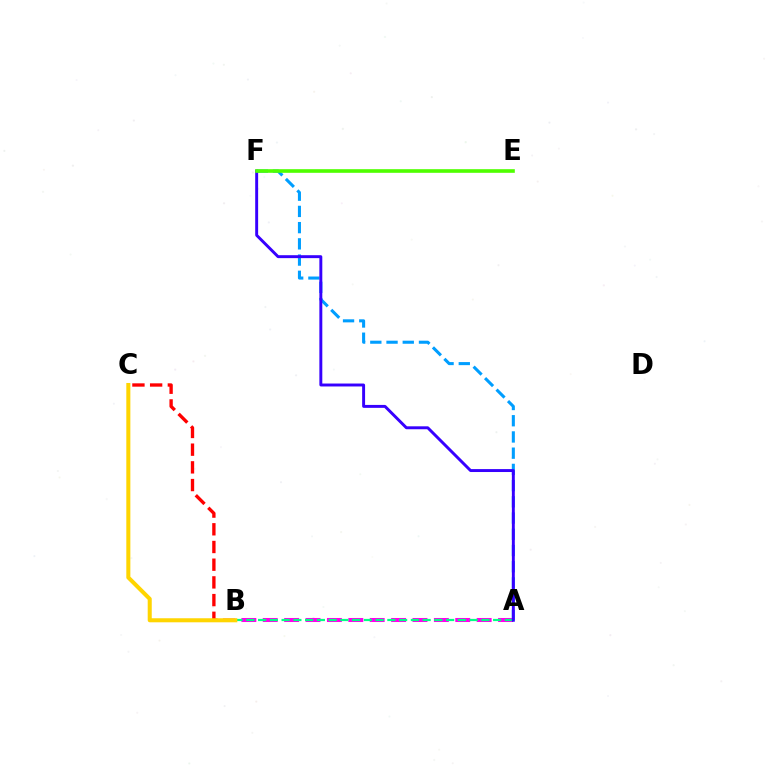{('A', 'B'): [{'color': '#ff00ed', 'line_style': 'dashed', 'thickness': 2.91}, {'color': '#00ff86', 'line_style': 'dashed', 'thickness': 1.6}], ('B', 'C'): [{'color': '#ff0000', 'line_style': 'dashed', 'thickness': 2.4}, {'color': '#ffd500', 'line_style': 'solid', 'thickness': 2.91}], ('A', 'F'): [{'color': '#009eff', 'line_style': 'dashed', 'thickness': 2.2}, {'color': '#3700ff', 'line_style': 'solid', 'thickness': 2.11}], ('E', 'F'): [{'color': '#4fff00', 'line_style': 'solid', 'thickness': 2.62}]}